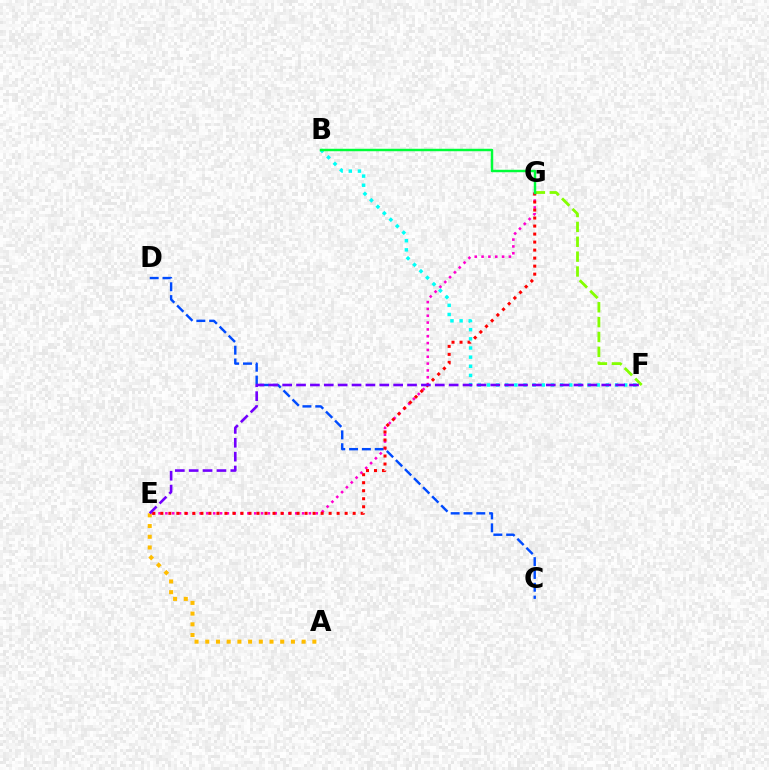{('F', 'G'): [{'color': '#84ff00', 'line_style': 'dashed', 'thickness': 2.02}], ('E', 'G'): [{'color': '#ff00cf', 'line_style': 'dotted', 'thickness': 1.86}, {'color': '#ff0000', 'line_style': 'dotted', 'thickness': 2.18}], ('B', 'F'): [{'color': '#00fff6', 'line_style': 'dotted', 'thickness': 2.49}], ('C', 'D'): [{'color': '#004bff', 'line_style': 'dashed', 'thickness': 1.74}], ('A', 'E'): [{'color': '#ffbd00', 'line_style': 'dotted', 'thickness': 2.91}], ('E', 'F'): [{'color': '#7200ff', 'line_style': 'dashed', 'thickness': 1.88}], ('B', 'G'): [{'color': '#00ff39', 'line_style': 'solid', 'thickness': 1.77}]}